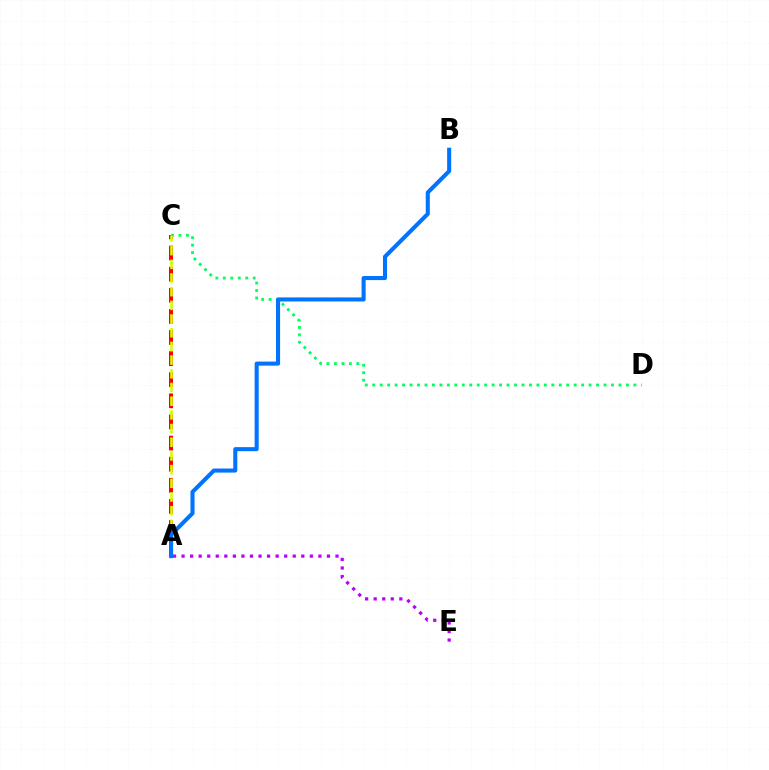{('A', 'C'): [{'color': '#ff0000', 'line_style': 'dashed', 'thickness': 2.87}, {'color': '#d1ff00', 'line_style': 'dashed', 'thickness': 1.86}], ('C', 'D'): [{'color': '#00ff5c', 'line_style': 'dotted', 'thickness': 2.03}], ('A', 'E'): [{'color': '#b900ff', 'line_style': 'dotted', 'thickness': 2.32}], ('A', 'B'): [{'color': '#0074ff', 'line_style': 'solid', 'thickness': 2.92}]}